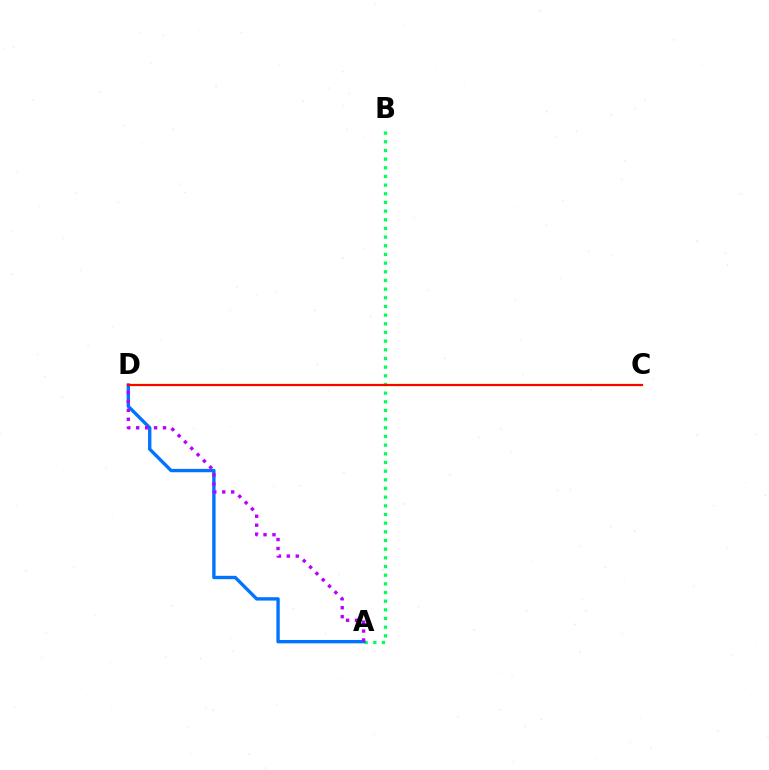{('C', 'D'): [{'color': '#d1ff00', 'line_style': 'solid', 'thickness': 1.71}, {'color': '#ff0000', 'line_style': 'solid', 'thickness': 1.54}], ('A', 'B'): [{'color': '#00ff5c', 'line_style': 'dotted', 'thickness': 2.36}], ('A', 'D'): [{'color': '#0074ff', 'line_style': 'solid', 'thickness': 2.42}, {'color': '#b900ff', 'line_style': 'dotted', 'thickness': 2.43}]}